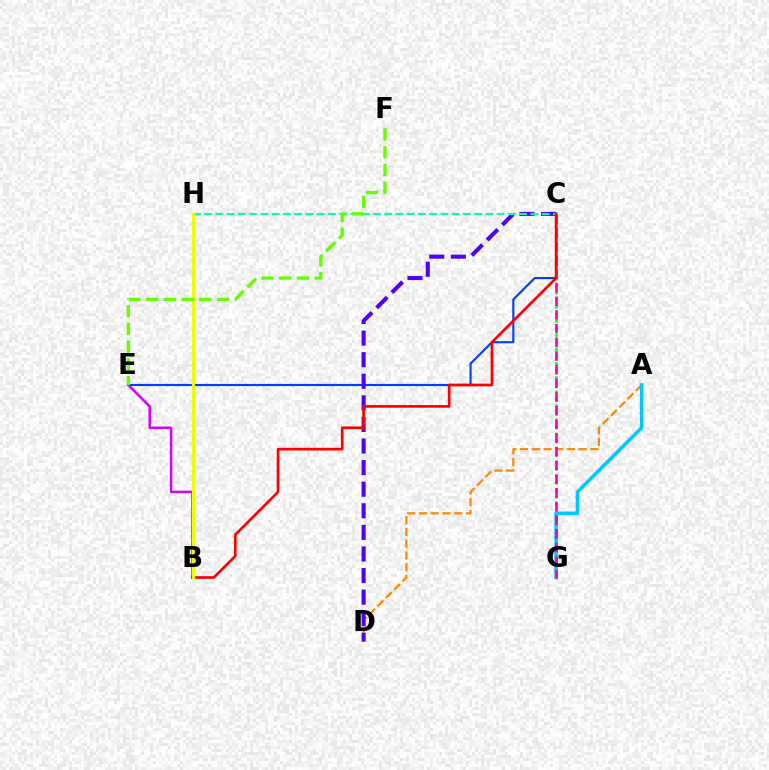{('C', 'E'): [{'color': '#003fff', 'line_style': 'solid', 'thickness': 1.55}], ('A', 'D'): [{'color': '#ff8800', 'line_style': 'dashed', 'thickness': 1.6}], ('C', 'G'): [{'color': '#00ff27', 'line_style': 'dotted', 'thickness': 1.91}, {'color': '#ff00a0', 'line_style': 'dashed', 'thickness': 1.86}], ('A', 'G'): [{'color': '#00c7ff', 'line_style': 'solid', 'thickness': 2.57}], ('C', 'D'): [{'color': '#4f00ff', 'line_style': 'dashed', 'thickness': 2.93}], ('C', 'H'): [{'color': '#00ffaf', 'line_style': 'dashed', 'thickness': 1.53}], ('B', 'E'): [{'color': '#d600ff', 'line_style': 'solid', 'thickness': 1.81}], ('B', 'C'): [{'color': '#ff0000', 'line_style': 'solid', 'thickness': 1.94}], ('B', 'H'): [{'color': '#eeff00', 'line_style': 'solid', 'thickness': 2.29}], ('E', 'F'): [{'color': '#66ff00', 'line_style': 'dashed', 'thickness': 2.41}]}